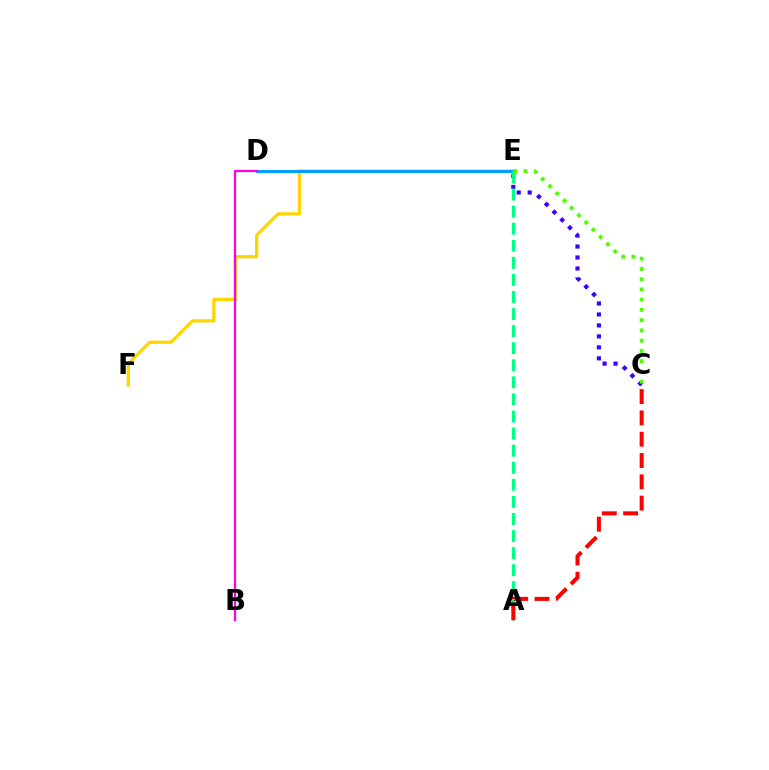{('C', 'E'): [{'color': '#3700ff', 'line_style': 'dotted', 'thickness': 2.98}, {'color': '#4fff00', 'line_style': 'dotted', 'thickness': 2.78}], ('E', 'F'): [{'color': '#ffd500', 'line_style': 'solid', 'thickness': 2.35}], ('D', 'E'): [{'color': '#009eff', 'line_style': 'solid', 'thickness': 2.23}], ('A', 'E'): [{'color': '#00ff86', 'line_style': 'dashed', 'thickness': 2.32}], ('A', 'C'): [{'color': '#ff0000', 'line_style': 'dashed', 'thickness': 2.89}], ('B', 'D'): [{'color': '#ff00ed', 'line_style': 'solid', 'thickness': 1.61}]}